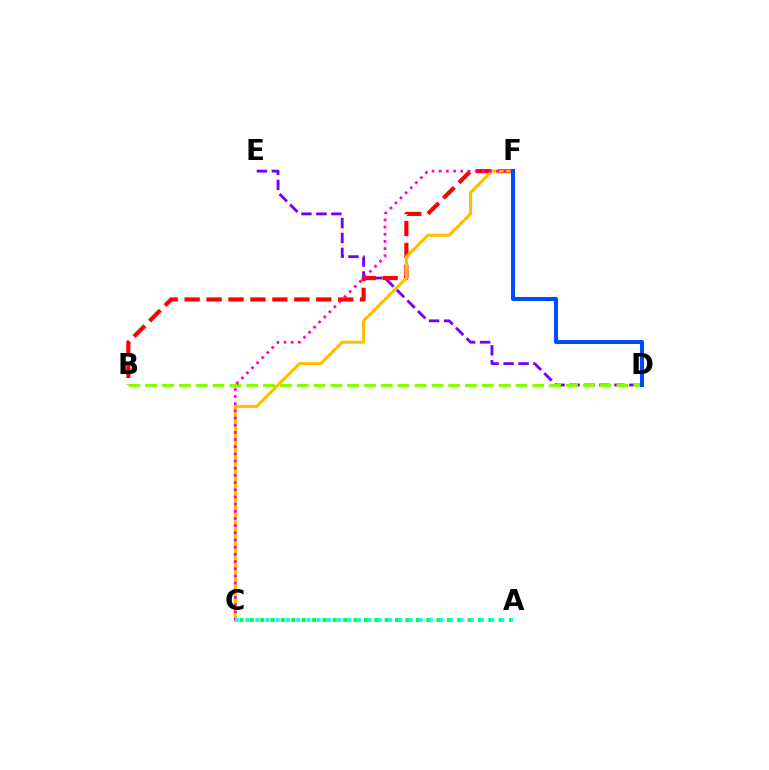{('A', 'C'): [{'color': '#00ff39', 'line_style': 'dotted', 'thickness': 2.82}, {'color': '#00fff6', 'line_style': 'dotted', 'thickness': 2.77}], ('D', 'E'): [{'color': '#7200ff', 'line_style': 'dashed', 'thickness': 2.03}], ('B', 'F'): [{'color': '#ff0000', 'line_style': 'dashed', 'thickness': 2.98}], ('B', 'D'): [{'color': '#84ff00', 'line_style': 'dashed', 'thickness': 2.29}], ('C', 'F'): [{'color': '#ffbd00', 'line_style': 'solid', 'thickness': 2.19}, {'color': '#ff00cf', 'line_style': 'dotted', 'thickness': 1.95}], ('D', 'F'): [{'color': '#004bff', 'line_style': 'solid', 'thickness': 2.91}]}